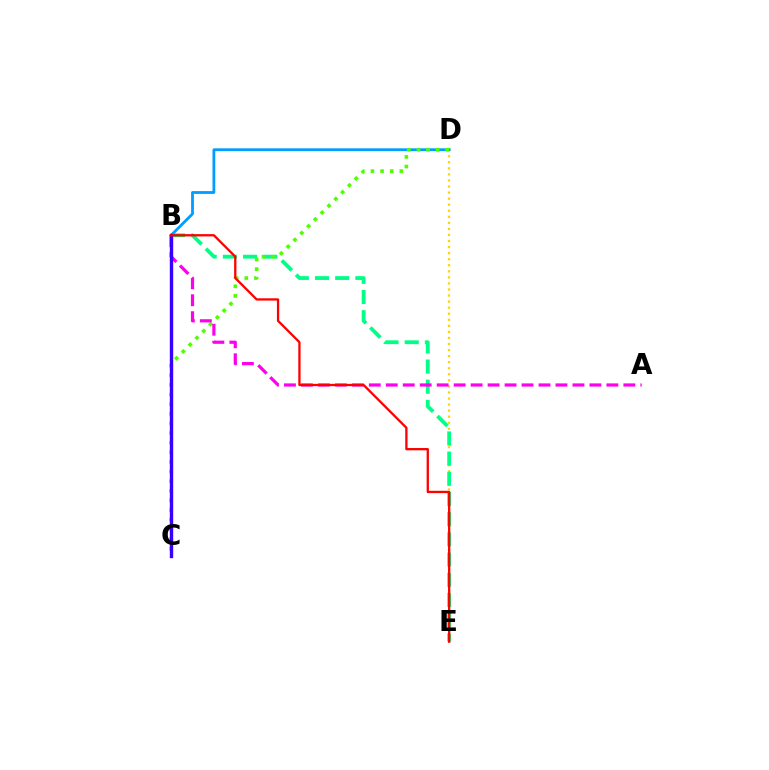{('D', 'E'): [{'color': '#ffd500', 'line_style': 'dotted', 'thickness': 1.65}], ('B', 'E'): [{'color': '#00ff86', 'line_style': 'dashed', 'thickness': 2.74}, {'color': '#ff0000', 'line_style': 'solid', 'thickness': 1.66}], ('B', 'D'): [{'color': '#009eff', 'line_style': 'solid', 'thickness': 2.02}], ('C', 'D'): [{'color': '#4fff00', 'line_style': 'dotted', 'thickness': 2.62}], ('A', 'B'): [{'color': '#ff00ed', 'line_style': 'dashed', 'thickness': 2.31}], ('B', 'C'): [{'color': '#3700ff', 'line_style': 'solid', 'thickness': 2.43}]}